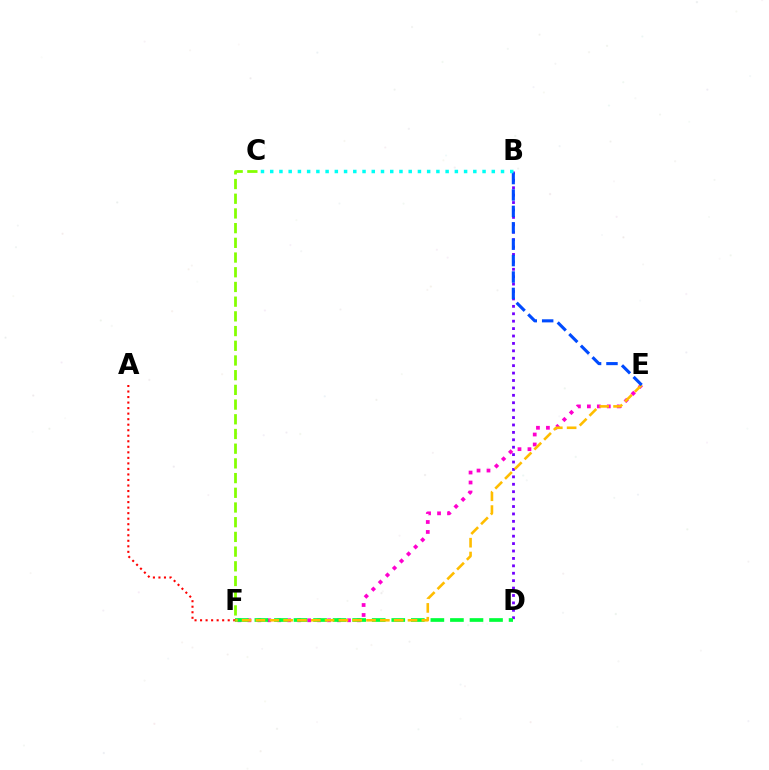{('E', 'F'): [{'color': '#ff00cf', 'line_style': 'dotted', 'thickness': 2.71}, {'color': '#ffbd00', 'line_style': 'dashed', 'thickness': 1.88}], ('B', 'D'): [{'color': '#7200ff', 'line_style': 'dotted', 'thickness': 2.01}], ('D', 'F'): [{'color': '#00ff39', 'line_style': 'dashed', 'thickness': 2.66}], ('A', 'F'): [{'color': '#ff0000', 'line_style': 'dotted', 'thickness': 1.5}], ('C', 'F'): [{'color': '#84ff00', 'line_style': 'dashed', 'thickness': 2.0}], ('B', 'E'): [{'color': '#004bff', 'line_style': 'dashed', 'thickness': 2.23}], ('B', 'C'): [{'color': '#00fff6', 'line_style': 'dotted', 'thickness': 2.51}]}